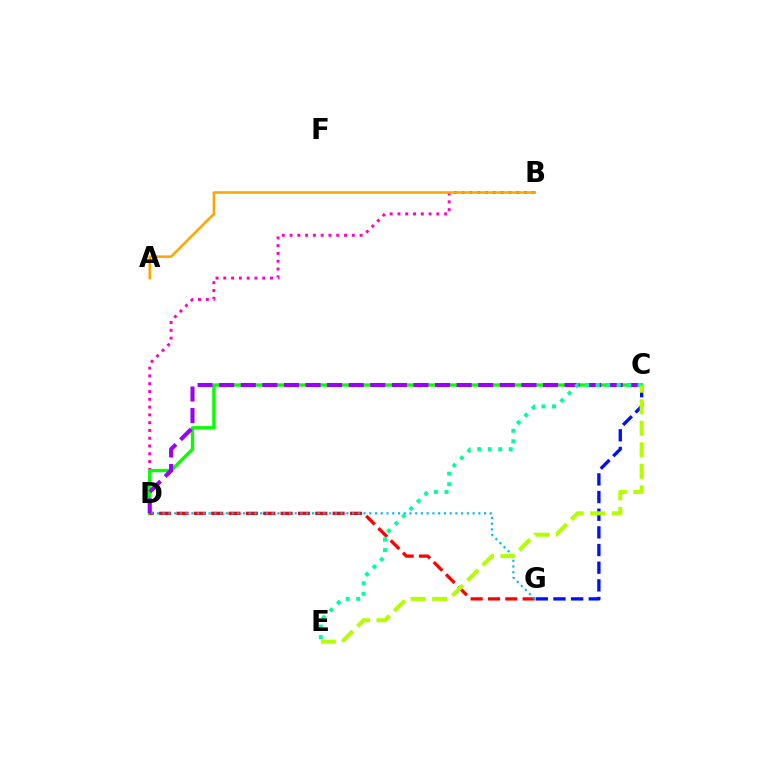{('C', 'G'): [{'color': '#0010ff', 'line_style': 'dashed', 'thickness': 2.4}], ('B', 'D'): [{'color': '#ff00bd', 'line_style': 'dotted', 'thickness': 2.12}], ('A', 'B'): [{'color': '#ffa500', 'line_style': 'solid', 'thickness': 1.83}], ('C', 'D'): [{'color': '#08ff00', 'line_style': 'solid', 'thickness': 2.41}, {'color': '#9b00ff', 'line_style': 'dashed', 'thickness': 2.93}], ('D', 'G'): [{'color': '#ff0000', 'line_style': 'dashed', 'thickness': 2.36}, {'color': '#00b5ff', 'line_style': 'dotted', 'thickness': 1.56}], ('C', 'E'): [{'color': '#00ff9d', 'line_style': 'dotted', 'thickness': 2.85}, {'color': '#b3ff00', 'line_style': 'dashed', 'thickness': 2.92}]}